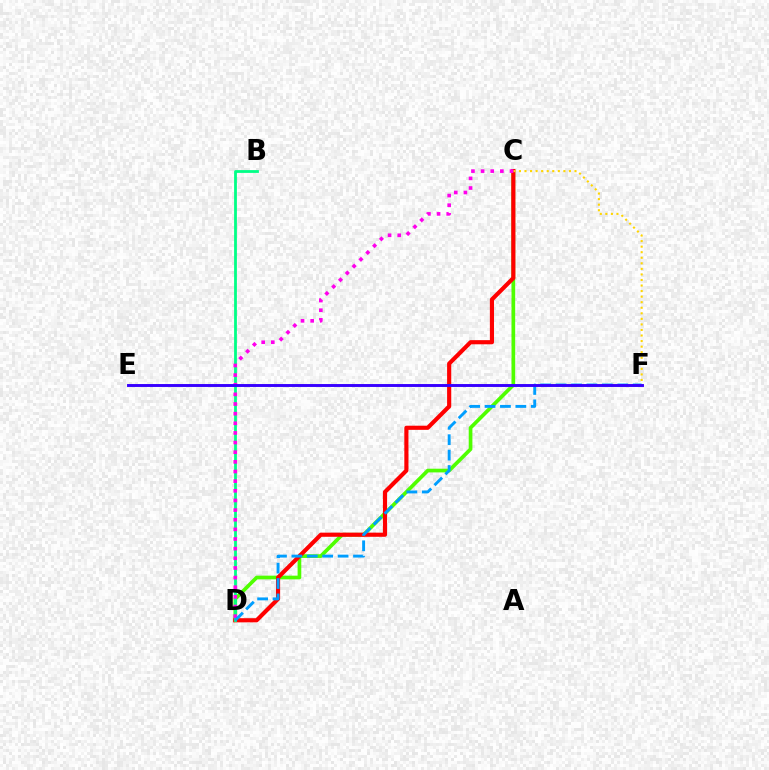{('C', 'D'): [{'color': '#4fff00', 'line_style': 'solid', 'thickness': 2.65}, {'color': '#ff0000', 'line_style': 'solid', 'thickness': 2.98}, {'color': '#ff00ed', 'line_style': 'dotted', 'thickness': 2.62}], ('B', 'D'): [{'color': '#00ff86', 'line_style': 'solid', 'thickness': 2.01}], ('C', 'F'): [{'color': '#ffd500', 'line_style': 'dotted', 'thickness': 1.51}], ('D', 'F'): [{'color': '#009eff', 'line_style': 'dashed', 'thickness': 2.09}], ('E', 'F'): [{'color': '#3700ff', 'line_style': 'solid', 'thickness': 2.1}]}